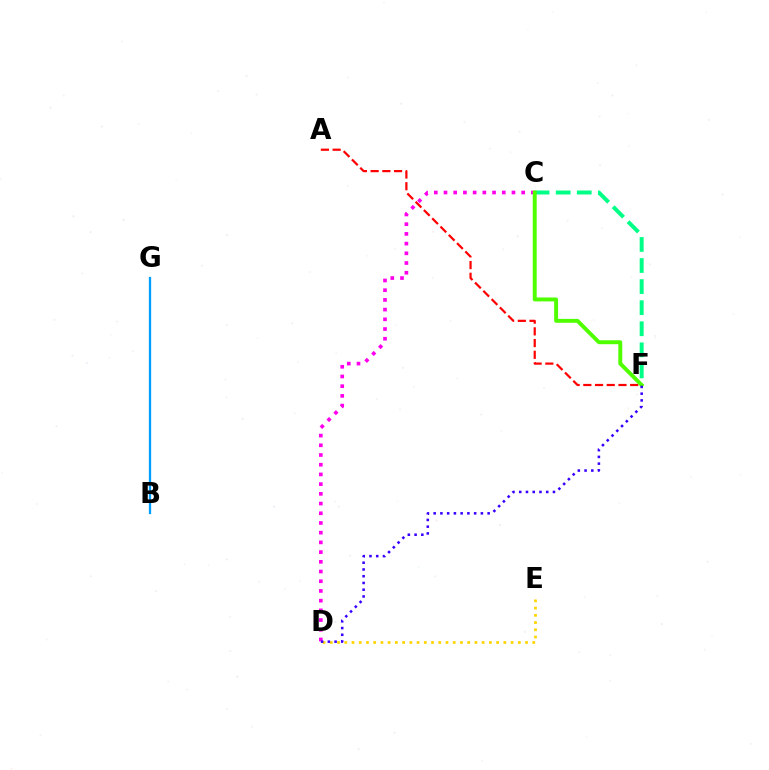{('D', 'E'): [{'color': '#ffd500', 'line_style': 'dotted', 'thickness': 1.96}], ('C', 'D'): [{'color': '#ff00ed', 'line_style': 'dotted', 'thickness': 2.64}], ('B', 'G'): [{'color': '#009eff', 'line_style': 'solid', 'thickness': 1.65}], ('C', 'F'): [{'color': '#00ff86', 'line_style': 'dashed', 'thickness': 2.86}, {'color': '#4fff00', 'line_style': 'solid', 'thickness': 2.82}], ('A', 'F'): [{'color': '#ff0000', 'line_style': 'dashed', 'thickness': 1.59}], ('D', 'F'): [{'color': '#3700ff', 'line_style': 'dotted', 'thickness': 1.83}]}